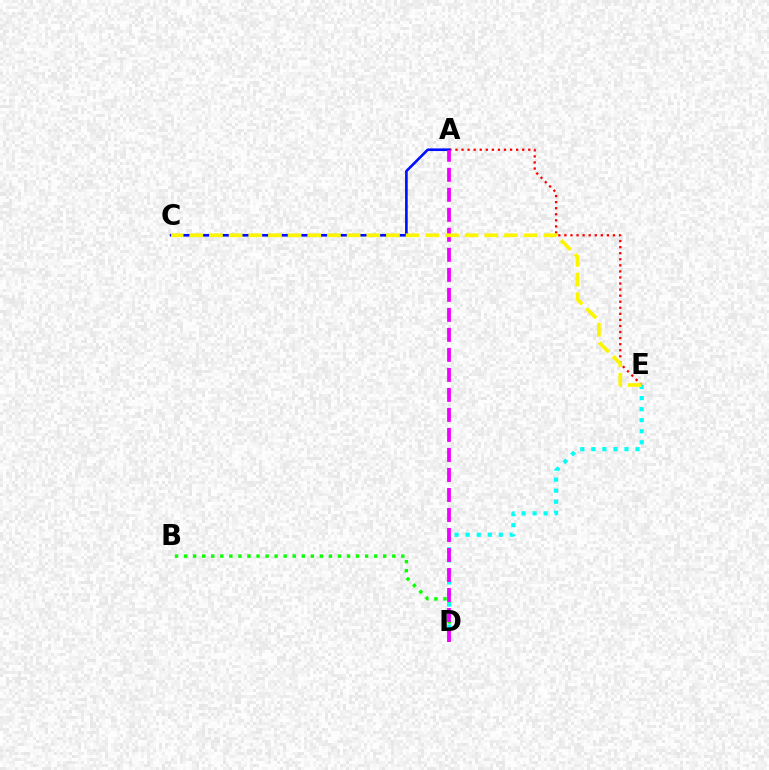{('A', 'E'): [{'color': '#ff0000', 'line_style': 'dotted', 'thickness': 1.65}], ('B', 'D'): [{'color': '#08ff00', 'line_style': 'dotted', 'thickness': 2.46}], ('A', 'C'): [{'color': '#0010ff', 'line_style': 'solid', 'thickness': 1.91}], ('D', 'E'): [{'color': '#00fff6', 'line_style': 'dotted', 'thickness': 3.0}], ('A', 'D'): [{'color': '#ee00ff', 'line_style': 'dashed', 'thickness': 2.72}], ('C', 'E'): [{'color': '#fcf500', 'line_style': 'dashed', 'thickness': 2.67}]}